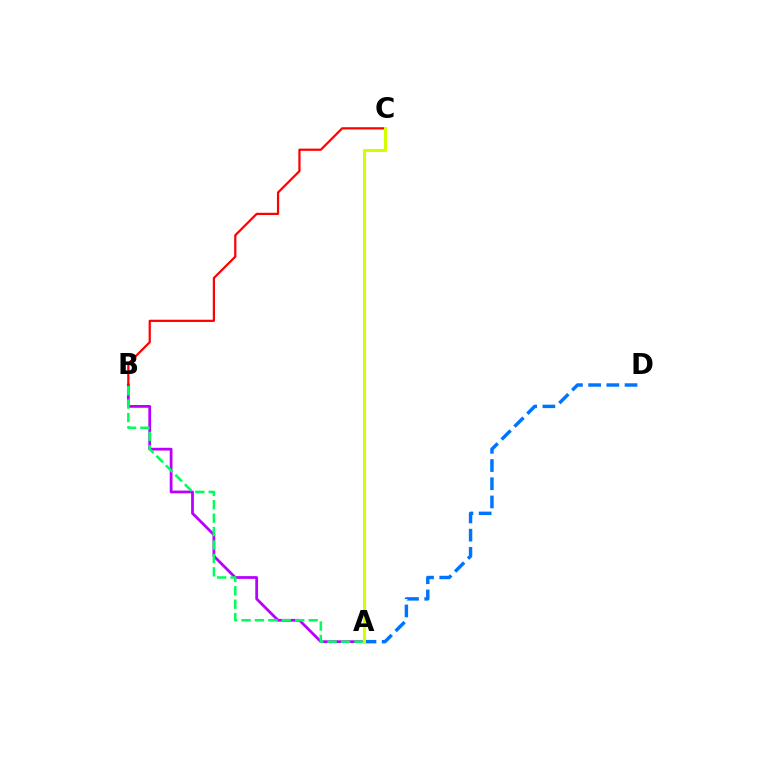{('A', 'D'): [{'color': '#0074ff', 'line_style': 'dashed', 'thickness': 2.47}], ('A', 'B'): [{'color': '#b900ff', 'line_style': 'solid', 'thickness': 1.99}, {'color': '#00ff5c', 'line_style': 'dashed', 'thickness': 1.82}], ('B', 'C'): [{'color': '#ff0000', 'line_style': 'solid', 'thickness': 1.6}], ('A', 'C'): [{'color': '#d1ff00', 'line_style': 'solid', 'thickness': 2.22}]}